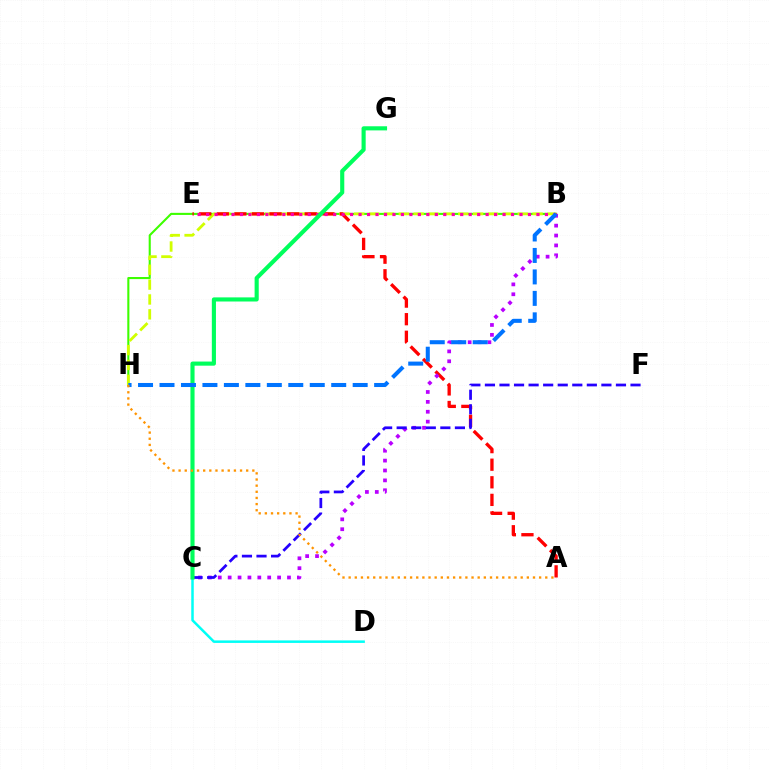{('C', 'D'): [{'color': '#00fff6', 'line_style': 'solid', 'thickness': 1.8}], ('B', 'H'): [{'color': '#3dff00', 'line_style': 'solid', 'thickness': 1.51}, {'color': '#d1ff00', 'line_style': 'dashed', 'thickness': 2.02}, {'color': '#0074ff', 'line_style': 'dashed', 'thickness': 2.92}], ('A', 'E'): [{'color': '#ff0000', 'line_style': 'dashed', 'thickness': 2.39}], ('B', 'E'): [{'color': '#ff00ac', 'line_style': 'dotted', 'thickness': 2.3}], ('B', 'C'): [{'color': '#b900ff', 'line_style': 'dotted', 'thickness': 2.69}], ('C', 'F'): [{'color': '#2500ff', 'line_style': 'dashed', 'thickness': 1.98}], ('C', 'G'): [{'color': '#00ff5c', 'line_style': 'solid', 'thickness': 2.97}], ('A', 'H'): [{'color': '#ff9400', 'line_style': 'dotted', 'thickness': 1.67}]}